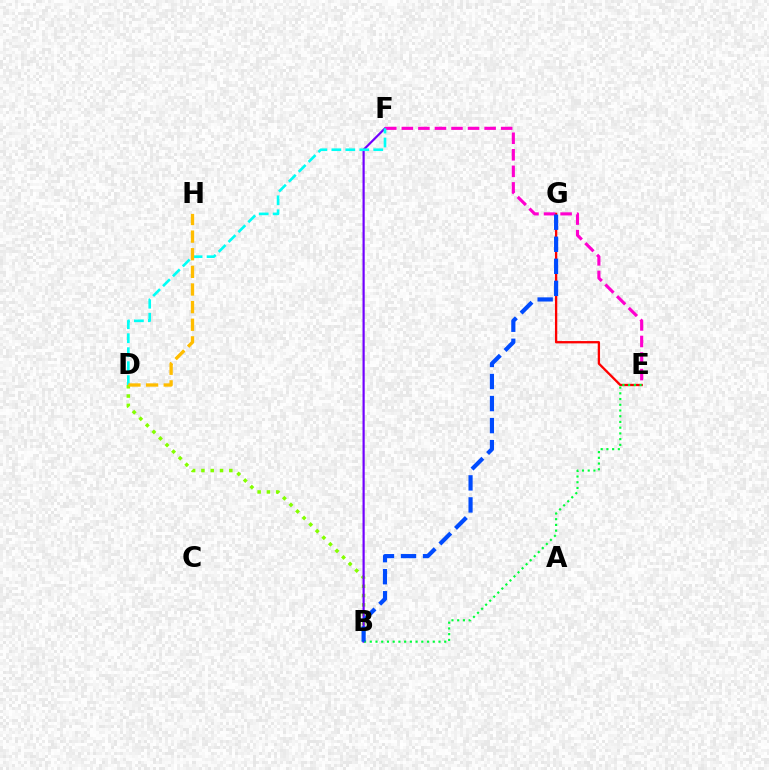{('B', 'D'): [{'color': '#84ff00', 'line_style': 'dotted', 'thickness': 2.53}], ('B', 'F'): [{'color': '#7200ff', 'line_style': 'solid', 'thickness': 1.58}], ('E', 'G'): [{'color': '#ff0000', 'line_style': 'solid', 'thickness': 1.67}], ('E', 'F'): [{'color': '#ff00cf', 'line_style': 'dashed', 'thickness': 2.25}], ('B', 'E'): [{'color': '#00ff39', 'line_style': 'dotted', 'thickness': 1.56}], ('D', 'F'): [{'color': '#00fff6', 'line_style': 'dashed', 'thickness': 1.9}], ('B', 'G'): [{'color': '#004bff', 'line_style': 'dashed', 'thickness': 2.99}], ('D', 'H'): [{'color': '#ffbd00', 'line_style': 'dashed', 'thickness': 2.39}]}